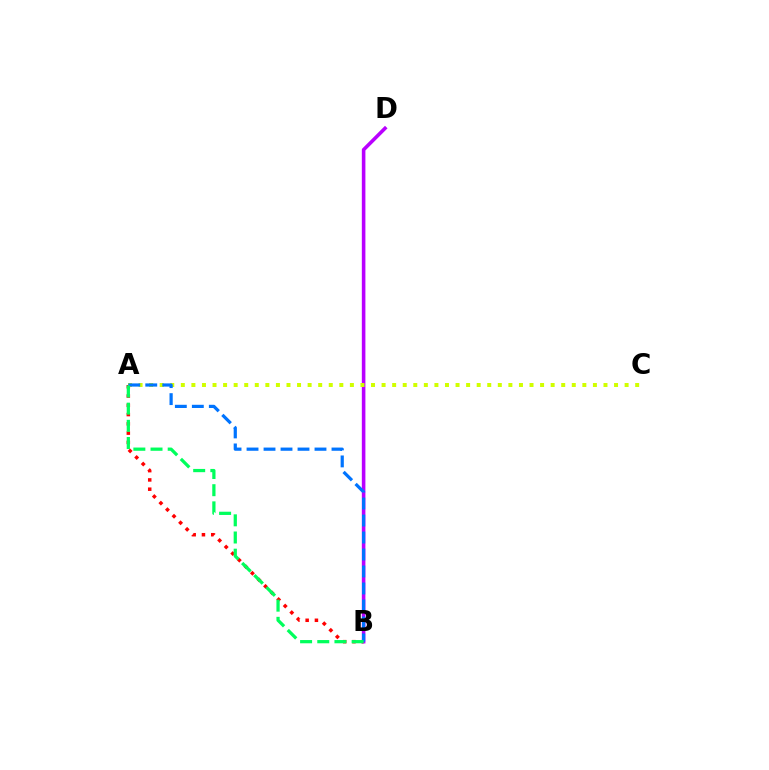{('A', 'B'): [{'color': '#ff0000', 'line_style': 'dotted', 'thickness': 2.52}, {'color': '#0074ff', 'line_style': 'dashed', 'thickness': 2.31}, {'color': '#00ff5c', 'line_style': 'dashed', 'thickness': 2.33}], ('B', 'D'): [{'color': '#b900ff', 'line_style': 'solid', 'thickness': 2.57}], ('A', 'C'): [{'color': '#d1ff00', 'line_style': 'dotted', 'thickness': 2.87}]}